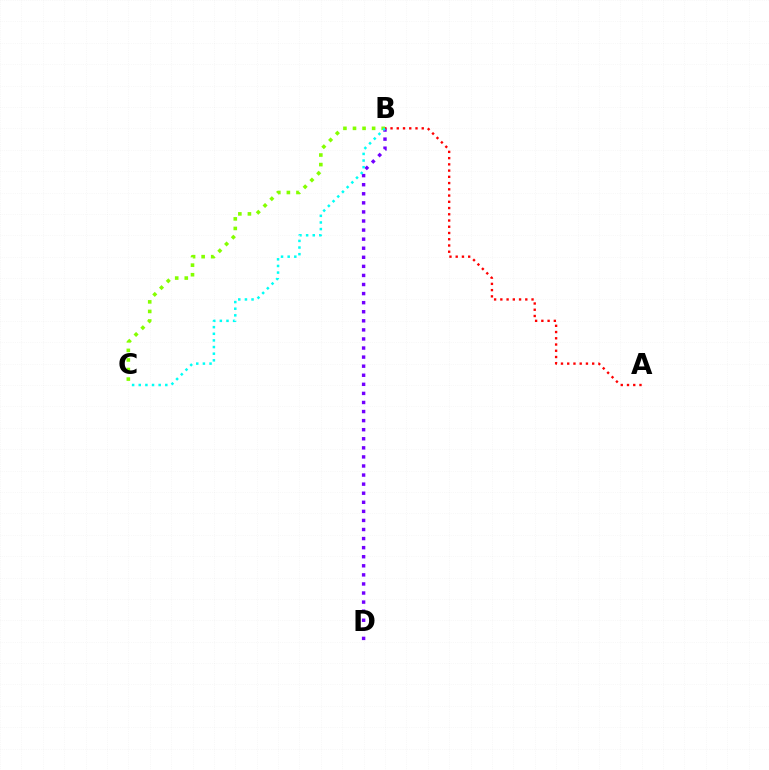{('B', 'D'): [{'color': '#7200ff', 'line_style': 'dotted', 'thickness': 2.47}], ('A', 'B'): [{'color': '#ff0000', 'line_style': 'dotted', 'thickness': 1.7}], ('B', 'C'): [{'color': '#84ff00', 'line_style': 'dotted', 'thickness': 2.6}, {'color': '#00fff6', 'line_style': 'dotted', 'thickness': 1.8}]}